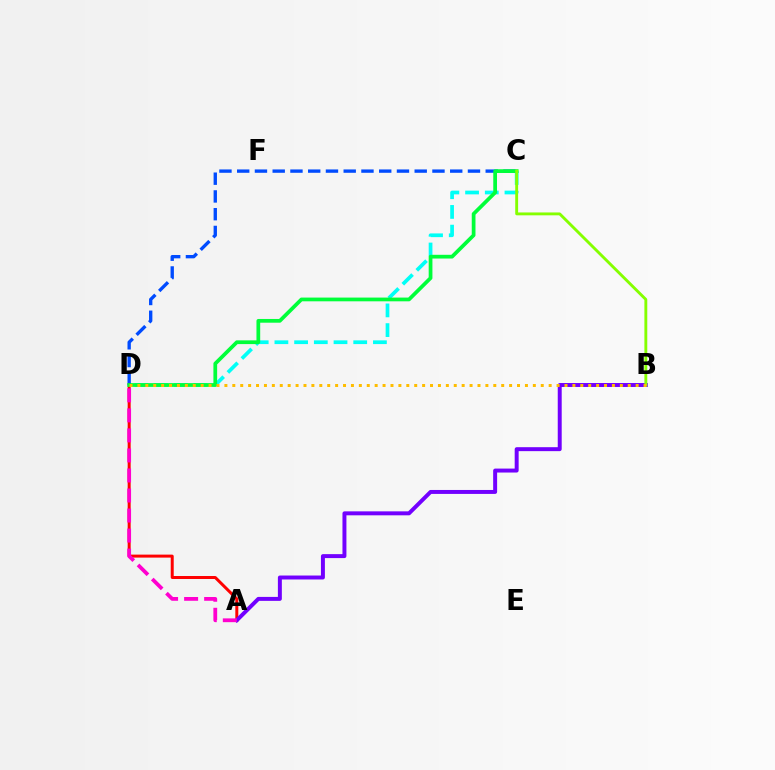{('C', 'D'): [{'color': '#00fff6', 'line_style': 'dashed', 'thickness': 2.68}, {'color': '#004bff', 'line_style': 'dashed', 'thickness': 2.41}, {'color': '#00ff39', 'line_style': 'solid', 'thickness': 2.69}], ('A', 'D'): [{'color': '#ff0000', 'line_style': 'solid', 'thickness': 2.15}, {'color': '#ff00cf', 'line_style': 'dashed', 'thickness': 2.72}], ('A', 'B'): [{'color': '#7200ff', 'line_style': 'solid', 'thickness': 2.85}], ('B', 'C'): [{'color': '#84ff00', 'line_style': 'solid', 'thickness': 2.07}], ('B', 'D'): [{'color': '#ffbd00', 'line_style': 'dotted', 'thickness': 2.15}]}